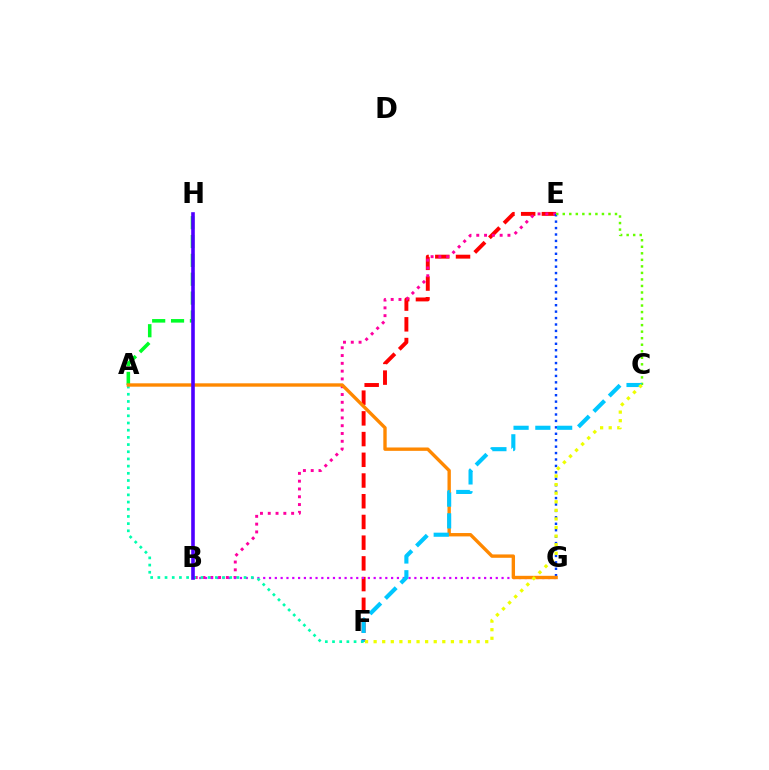{('E', 'F'): [{'color': '#ff0000', 'line_style': 'dashed', 'thickness': 2.81}], ('B', 'E'): [{'color': '#ff00a0', 'line_style': 'dotted', 'thickness': 2.12}], ('B', 'G'): [{'color': '#d600ff', 'line_style': 'dotted', 'thickness': 1.58}], ('A', 'F'): [{'color': '#00ffaf', 'line_style': 'dotted', 'thickness': 1.95}], ('E', 'G'): [{'color': '#003fff', 'line_style': 'dotted', 'thickness': 1.75}], ('A', 'H'): [{'color': '#00ff27', 'line_style': 'dashed', 'thickness': 2.56}], ('C', 'E'): [{'color': '#66ff00', 'line_style': 'dotted', 'thickness': 1.77}], ('A', 'G'): [{'color': '#ff8800', 'line_style': 'solid', 'thickness': 2.43}], ('C', 'F'): [{'color': '#00c7ff', 'line_style': 'dashed', 'thickness': 2.96}, {'color': '#eeff00', 'line_style': 'dotted', 'thickness': 2.33}], ('B', 'H'): [{'color': '#4f00ff', 'line_style': 'solid', 'thickness': 2.59}]}